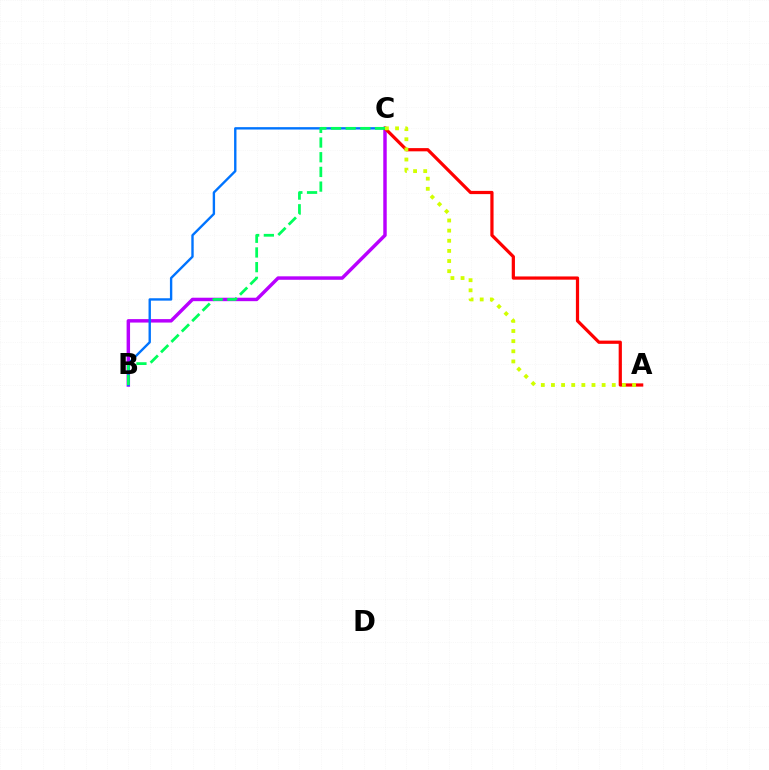{('B', 'C'): [{'color': '#b900ff', 'line_style': 'solid', 'thickness': 2.49}, {'color': '#0074ff', 'line_style': 'solid', 'thickness': 1.71}, {'color': '#00ff5c', 'line_style': 'dashed', 'thickness': 2.0}], ('A', 'C'): [{'color': '#ff0000', 'line_style': 'solid', 'thickness': 2.32}, {'color': '#d1ff00', 'line_style': 'dotted', 'thickness': 2.75}]}